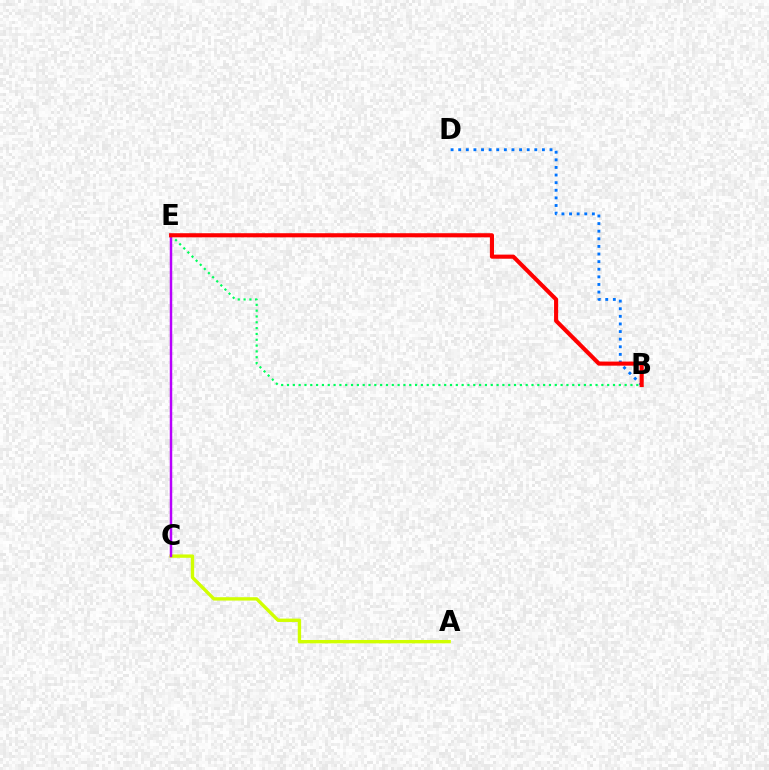{('A', 'C'): [{'color': '#d1ff00', 'line_style': 'solid', 'thickness': 2.42}], ('B', 'D'): [{'color': '#0074ff', 'line_style': 'dotted', 'thickness': 2.07}], ('C', 'E'): [{'color': '#b900ff', 'line_style': 'solid', 'thickness': 1.78}], ('B', 'E'): [{'color': '#00ff5c', 'line_style': 'dotted', 'thickness': 1.58}, {'color': '#ff0000', 'line_style': 'solid', 'thickness': 2.96}]}